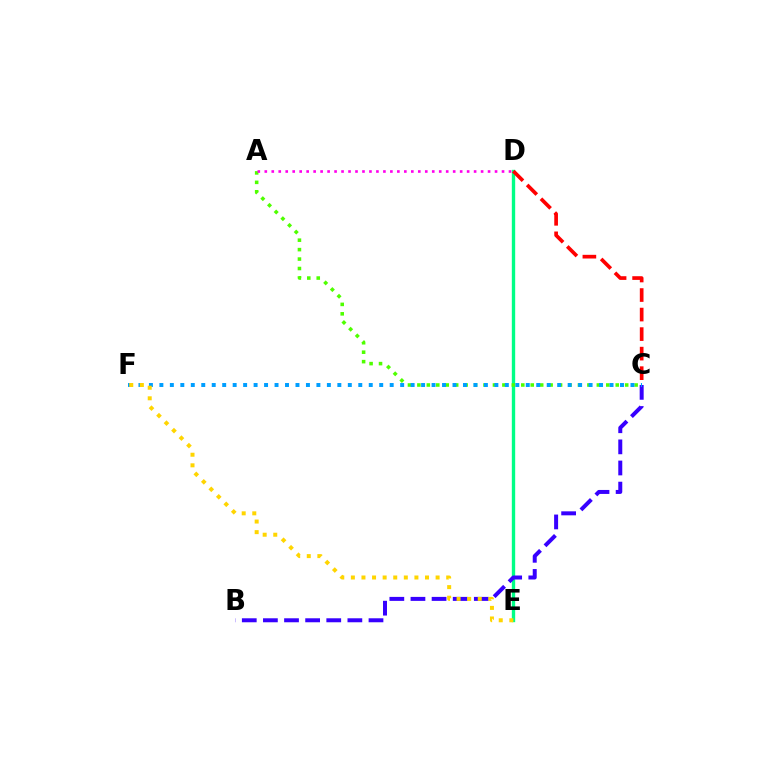{('D', 'E'): [{'color': '#00ff86', 'line_style': 'solid', 'thickness': 2.42}], ('B', 'C'): [{'color': '#3700ff', 'line_style': 'dashed', 'thickness': 2.87}], ('A', 'C'): [{'color': '#4fff00', 'line_style': 'dotted', 'thickness': 2.57}], ('C', 'D'): [{'color': '#ff0000', 'line_style': 'dashed', 'thickness': 2.65}], ('C', 'F'): [{'color': '#009eff', 'line_style': 'dotted', 'thickness': 2.84}], ('A', 'D'): [{'color': '#ff00ed', 'line_style': 'dotted', 'thickness': 1.9}], ('E', 'F'): [{'color': '#ffd500', 'line_style': 'dotted', 'thickness': 2.88}]}